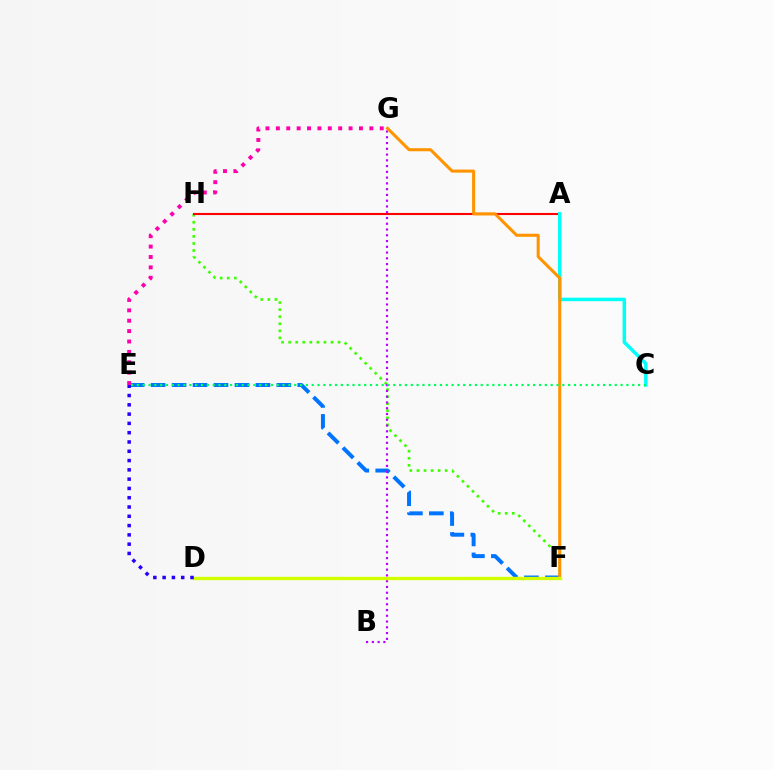{('F', 'H'): [{'color': '#3dff00', 'line_style': 'dotted', 'thickness': 1.92}], ('A', 'H'): [{'color': '#ff0000', 'line_style': 'solid', 'thickness': 1.52}], ('A', 'C'): [{'color': '#00fff6', 'line_style': 'solid', 'thickness': 2.52}], ('E', 'F'): [{'color': '#0074ff', 'line_style': 'dashed', 'thickness': 2.85}], ('E', 'G'): [{'color': '#ff00ac', 'line_style': 'dotted', 'thickness': 2.82}], ('B', 'G'): [{'color': '#b900ff', 'line_style': 'dotted', 'thickness': 1.57}], ('F', 'G'): [{'color': '#ff9400', 'line_style': 'solid', 'thickness': 2.2}], ('D', 'F'): [{'color': '#d1ff00', 'line_style': 'solid', 'thickness': 2.41}], ('D', 'E'): [{'color': '#2500ff', 'line_style': 'dotted', 'thickness': 2.52}], ('C', 'E'): [{'color': '#00ff5c', 'line_style': 'dotted', 'thickness': 1.58}]}